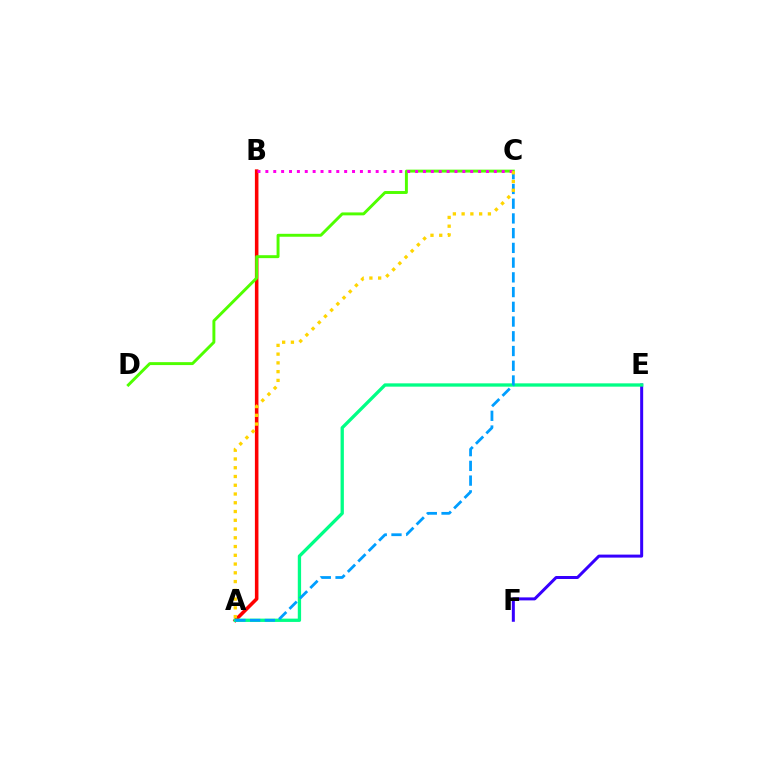{('E', 'F'): [{'color': '#3700ff', 'line_style': 'solid', 'thickness': 2.16}], ('A', 'B'): [{'color': '#ff0000', 'line_style': 'solid', 'thickness': 2.56}], ('A', 'E'): [{'color': '#00ff86', 'line_style': 'solid', 'thickness': 2.38}], ('A', 'C'): [{'color': '#009eff', 'line_style': 'dashed', 'thickness': 2.0}, {'color': '#ffd500', 'line_style': 'dotted', 'thickness': 2.38}], ('C', 'D'): [{'color': '#4fff00', 'line_style': 'solid', 'thickness': 2.11}], ('B', 'C'): [{'color': '#ff00ed', 'line_style': 'dotted', 'thickness': 2.14}]}